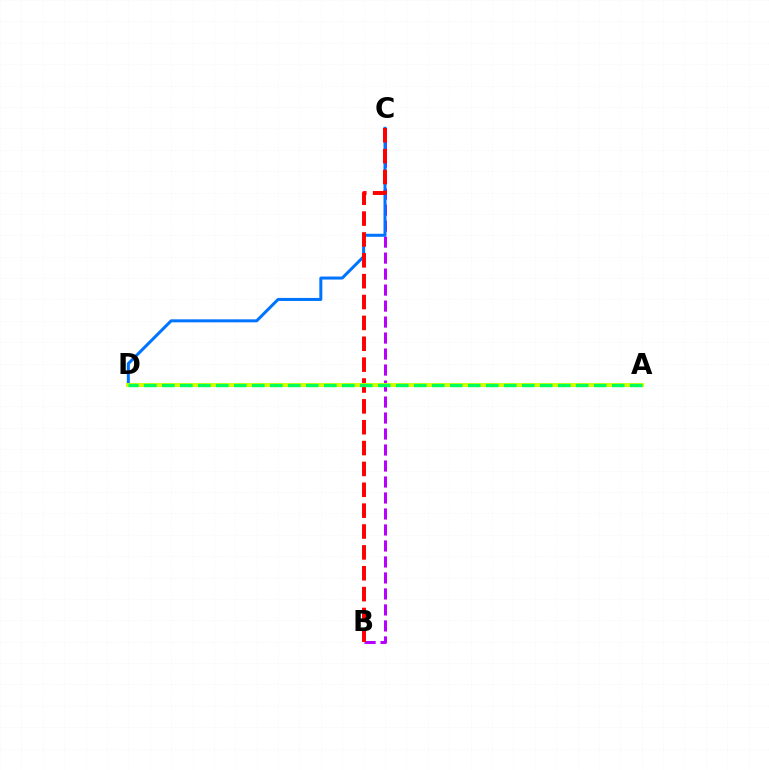{('B', 'C'): [{'color': '#b900ff', 'line_style': 'dashed', 'thickness': 2.17}, {'color': '#ff0000', 'line_style': 'dashed', 'thickness': 2.83}], ('C', 'D'): [{'color': '#0074ff', 'line_style': 'solid', 'thickness': 2.17}], ('A', 'D'): [{'color': '#d1ff00', 'line_style': 'solid', 'thickness': 2.83}, {'color': '#00ff5c', 'line_style': 'dashed', 'thickness': 2.44}]}